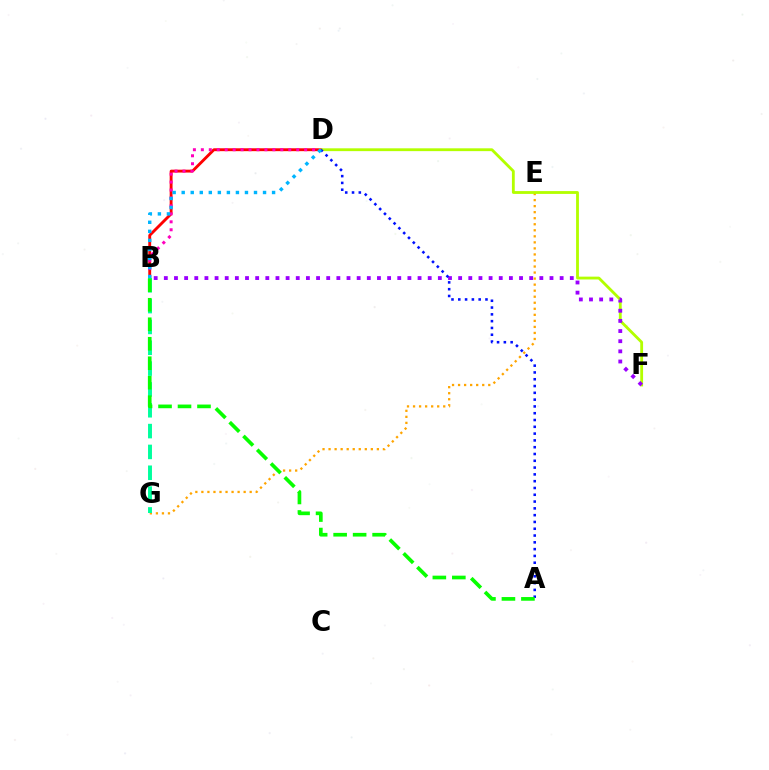{('E', 'G'): [{'color': '#ffa500', 'line_style': 'dotted', 'thickness': 1.64}], ('B', 'D'): [{'color': '#ff0000', 'line_style': 'solid', 'thickness': 2.07}, {'color': '#ff00bd', 'line_style': 'dotted', 'thickness': 2.16}, {'color': '#00b5ff', 'line_style': 'dotted', 'thickness': 2.46}], ('D', 'F'): [{'color': '#b3ff00', 'line_style': 'solid', 'thickness': 2.03}], ('B', 'G'): [{'color': '#00ff9d', 'line_style': 'dashed', 'thickness': 2.83}], ('B', 'F'): [{'color': '#9b00ff', 'line_style': 'dotted', 'thickness': 2.76}], ('A', 'D'): [{'color': '#0010ff', 'line_style': 'dotted', 'thickness': 1.85}], ('A', 'B'): [{'color': '#08ff00', 'line_style': 'dashed', 'thickness': 2.65}]}